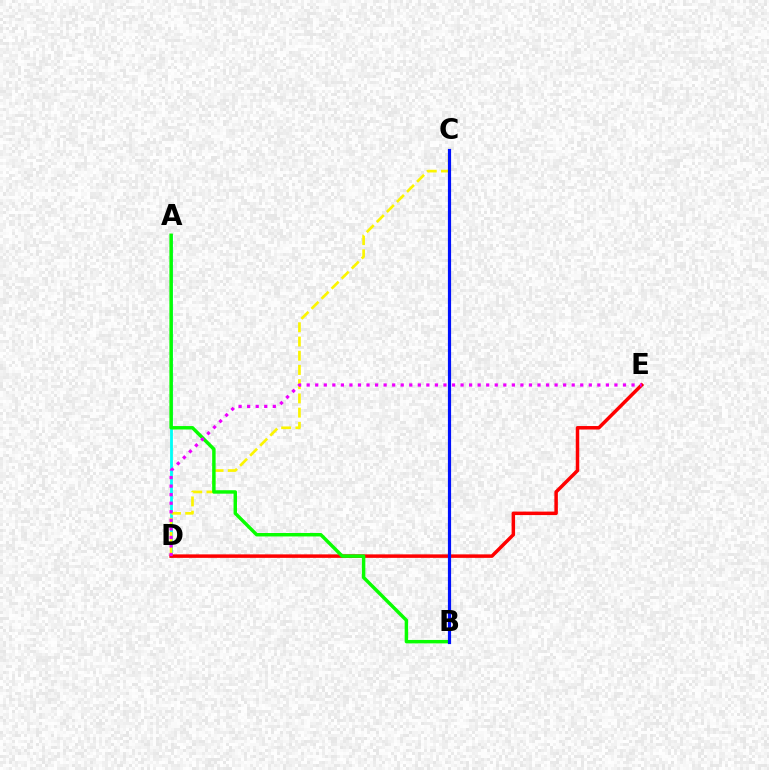{('A', 'D'): [{'color': '#00fff6', 'line_style': 'solid', 'thickness': 2.02}], ('C', 'D'): [{'color': '#fcf500', 'line_style': 'dashed', 'thickness': 1.93}], ('D', 'E'): [{'color': '#ff0000', 'line_style': 'solid', 'thickness': 2.51}, {'color': '#ee00ff', 'line_style': 'dotted', 'thickness': 2.32}], ('A', 'B'): [{'color': '#08ff00', 'line_style': 'solid', 'thickness': 2.48}], ('B', 'C'): [{'color': '#0010ff', 'line_style': 'solid', 'thickness': 2.29}]}